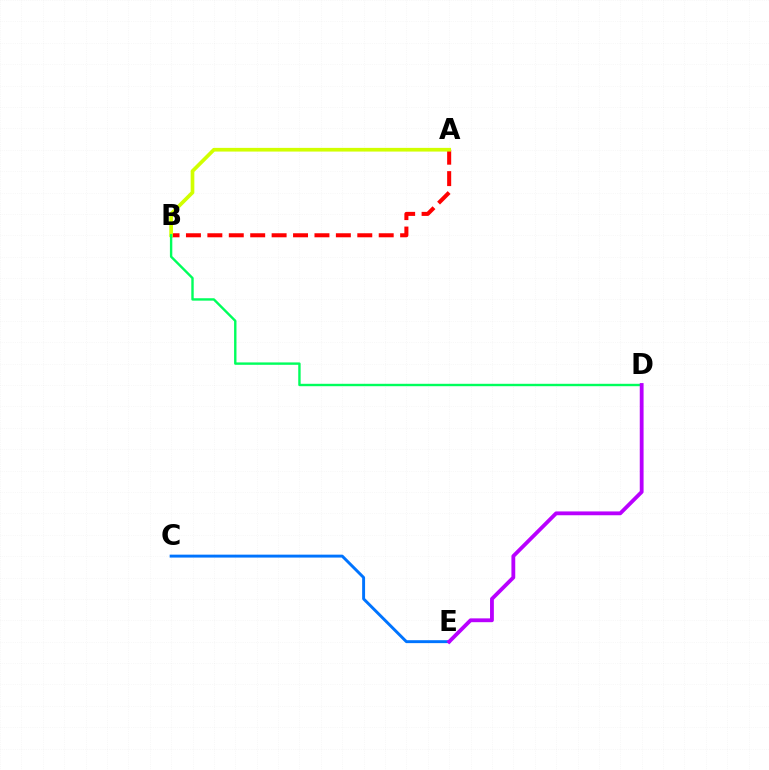{('A', 'B'): [{'color': '#ff0000', 'line_style': 'dashed', 'thickness': 2.91}, {'color': '#d1ff00', 'line_style': 'solid', 'thickness': 2.65}], ('B', 'D'): [{'color': '#00ff5c', 'line_style': 'solid', 'thickness': 1.72}], ('C', 'E'): [{'color': '#0074ff', 'line_style': 'solid', 'thickness': 2.11}], ('D', 'E'): [{'color': '#b900ff', 'line_style': 'solid', 'thickness': 2.75}]}